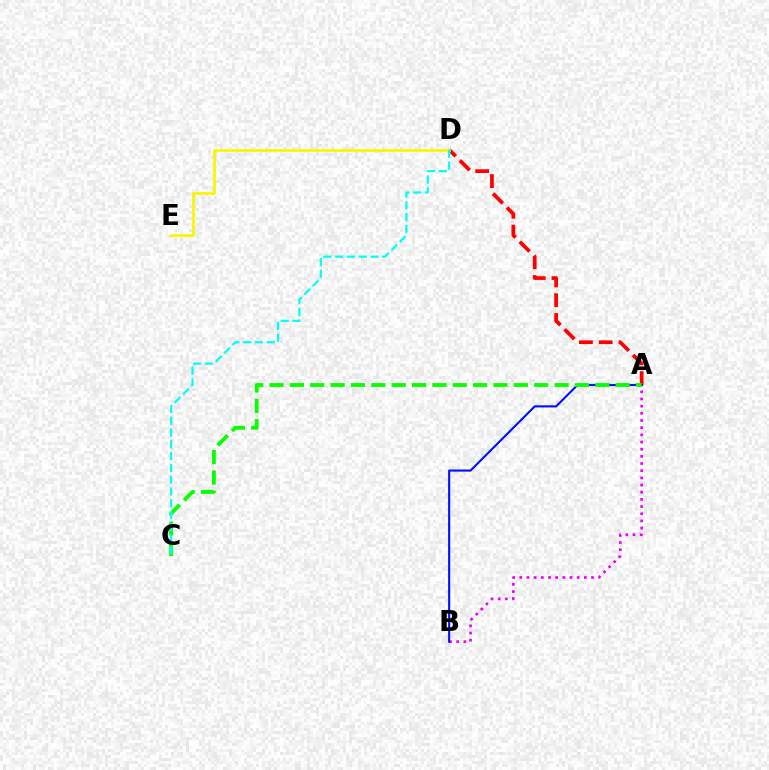{('A', 'B'): [{'color': '#ee00ff', 'line_style': 'dotted', 'thickness': 1.95}, {'color': '#0010ff', 'line_style': 'solid', 'thickness': 1.52}], ('A', 'D'): [{'color': '#ff0000', 'line_style': 'dashed', 'thickness': 2.69}], ('A', 'C'): [{'color': '#08ff00', 'line_style': 'dashed', 'thickness': 2.77}], ('D', 'E'): [{'color': '#fcf500', 'line_style': 'solid', 'thickness': 1.96}], ('C', 'D'): [{'color': '#00fff6', 'line_style': 'dashed', 'thickness': 1.6}]}